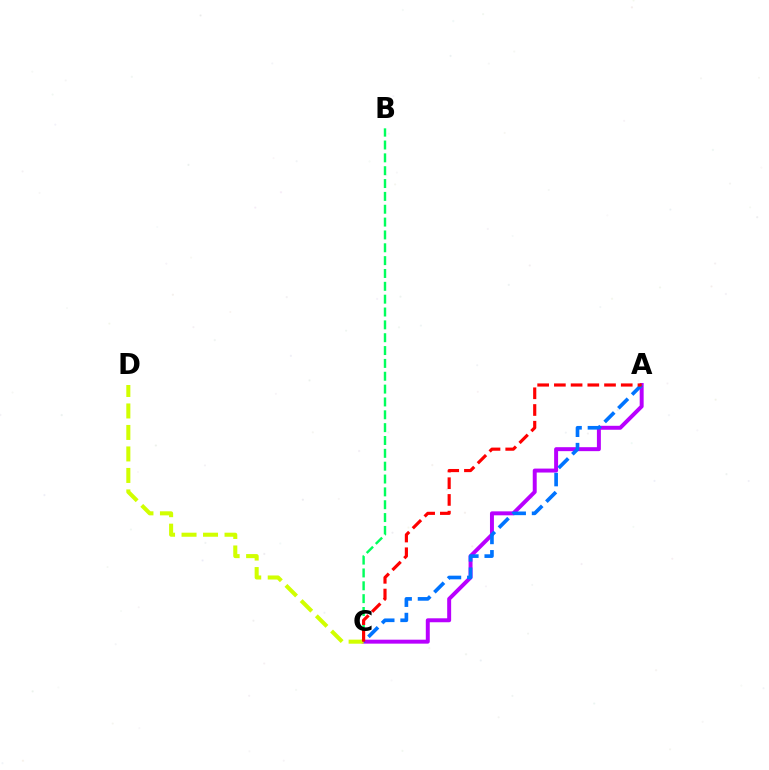{('B', 'C'): [{'color': '#00ff5c', 'line_style': 'dashed', 'thickness': 1.75}], ('A', 'C'): [{'color': '#b900ff', 'line_style': 'solid', 'thickness': 2.85}, {'color': '#0074ff', 'line_style': 'dashed', 'thickness': 2.63}, {'color': '#ff0000', 'line_style': 'dashed', 'thickness': 2.27}], ('C', 'D'): [{'color': '#d1ff00', 'line_style': 'dashed', 'thickness': 2.92}]}